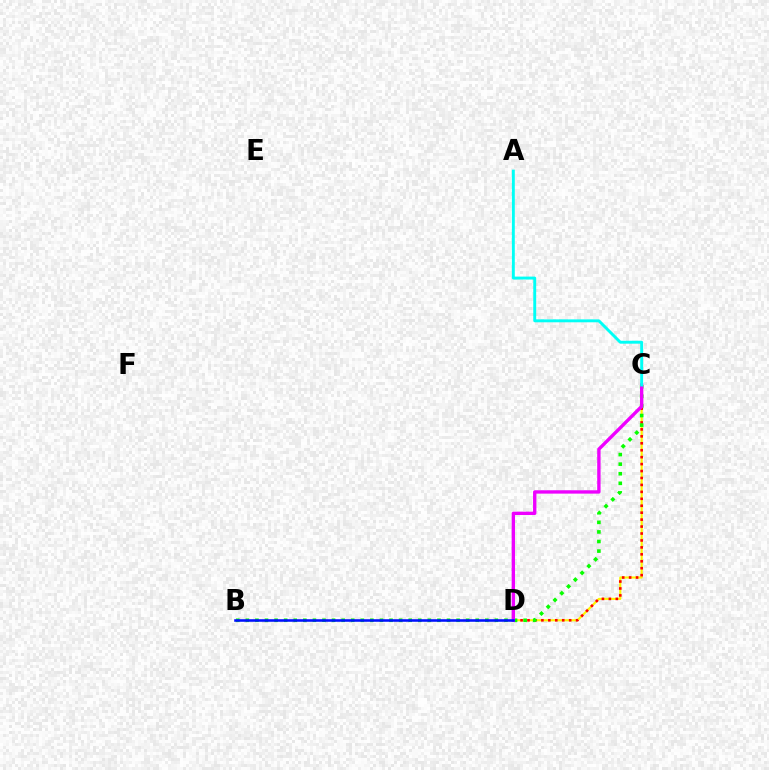{('C', 'D'): [{'color': '#fcf500', 'line_style': 'solid', 'thickness': 1.54}, {'color': '#ff0000', 'line_style': 'dotted', 'thickness': 1.89}, {'color': '#ee00ff', 'line_style': 'solid', 'thickness': 2.42}], ('B', 'C'): [{'color': '#08ff00', 'line_style': 'dotted', 'thickness': 2.6}], ('A', 'C'): [{'color': '#00fff6', 'line_style': 'solid', 'thickness': 2.1}], ('B', 'D'): [{'color': '#0010ff', 'line_style': 'solid', 'thickness': 1.85}]}